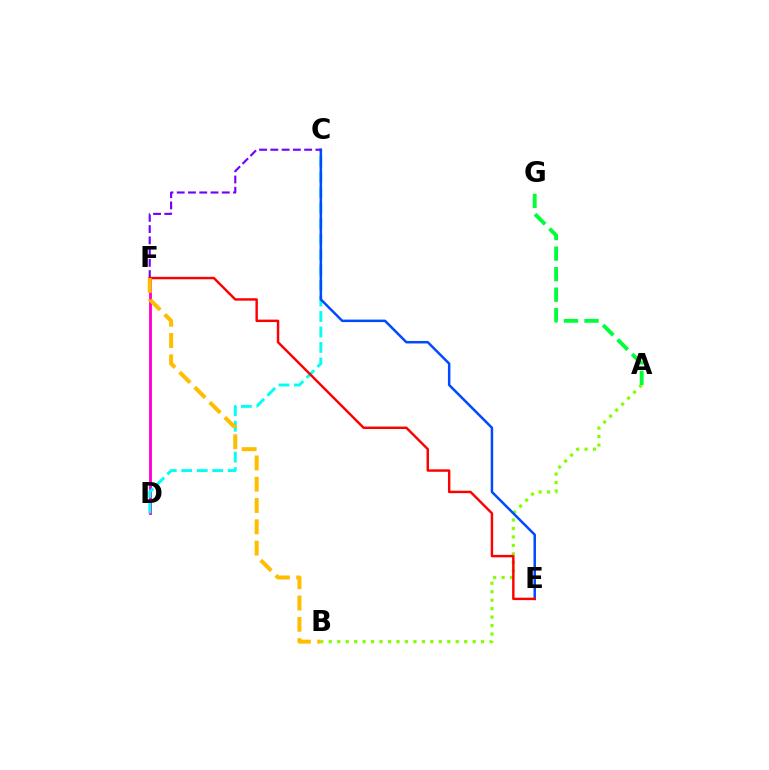{('A', 'B'): [{'color': '#84ff00', 'line_style': 'dotted', 'thickness': 2.3}], ('D', 'F'): [{'color': '#ff00cf', 'line_style': 'solid', 'thickness': 2.05}], ('A', 'G'): [{'color': '#00ff39', 'line_style': 'dashed', 'thickness': 2.79}], ('C', 'D'): [{'color': '#00fff6', 'line_style': 'dashed', 'thickness': 2.1}], ('C', 'E'): [{'color': '#004bff', 'line_style': 'solid', 'thickness': 1.8}], ('C', 'F'): [{'color': '#7200ff', 'line_style': 'dashed', 'thickness': 1.53}], ('E', 'F'): [{'color': '#ff0000', 'line_style': 'solid', 'thickness': 1.75}], ('B', 'F'): [{'color': '#ffbd00', 'line_style': 'dashed', 'thickness': 2.89}]}